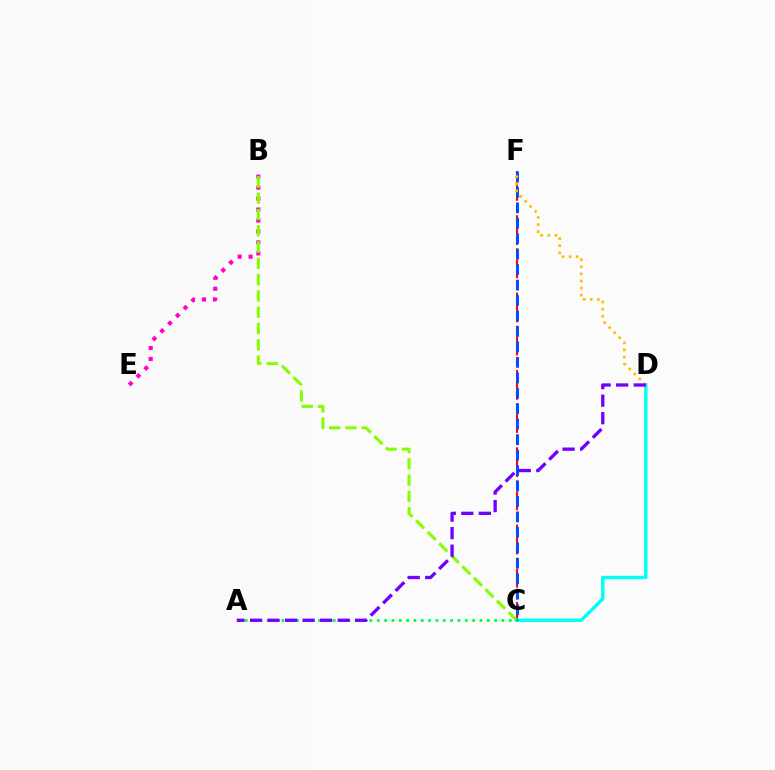{('B', 'E'): [{'color': '#ff00cf', 'line_style': 'dotted', 'thickness': 2.98}], ('C', 'F'): [{'color': '#ff0000', 'line_style': 'dashed', 'thickness': 1.5}, {'color': '#004bff', 'line_style': 'dashed', 'thickness': 2.1}], ('B', 'C'): [{'color': '#84ff00', 'line_style': 'dashed', 'thickness': 2.21}], ('C', 'D'): [{'color': '#00fff6', 'line_style': 'solid', 'thickness': 2.45}], ('A', 'C'): [{'color': '#00ff39', 'line_style': 'dotted', 'thickness': 1.99}], ('D', 'F'): [{'color': '#ffbd00', 'line_style': 'dotted', 'thickness': 1.93}], ('A', 'D'): [{'color': '#7200ff', 'line_style': 'dashed', 'thickness': 2.38}]}